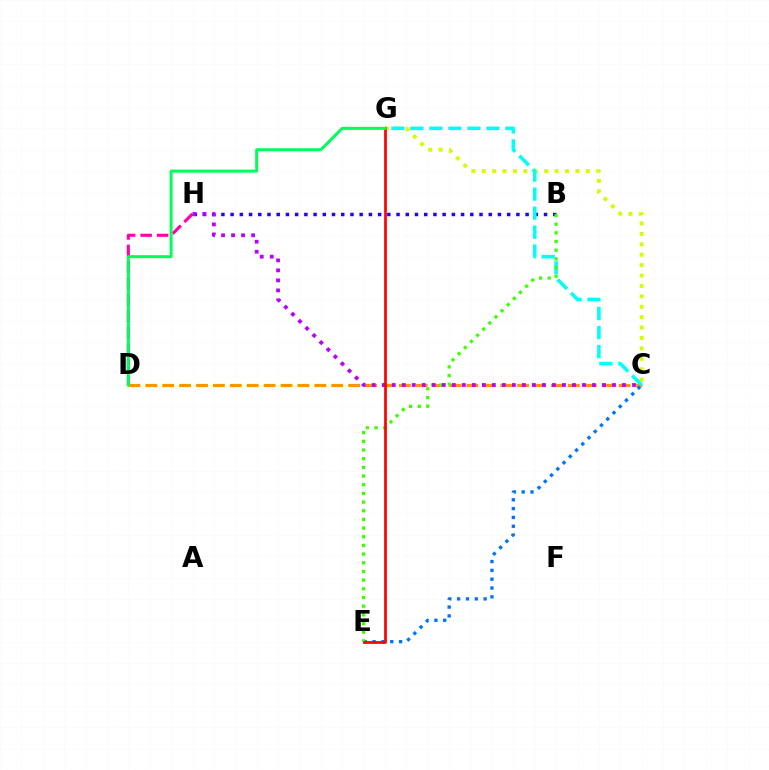{('B', 'H'): [{'color': '#2500ff', 'line_style': 'dotted', 'thickness': 2.5}], ('C', 'D'): [{'color': '#ff9400', 'line_style': 'dashed', 'thickness': 2.3}], ('C', 'G'): [{'color': '#d1ff00', 'line_style': 'dotted', 'thickness': 2.83}, {'color': '#00fff6', 'line_style': 'dashed', 'thickness': 2.58}], ('D', 'H'): [{'color': '#ff00ac', 'line_style': 'dashed', 'thickness': 2.24}], ('C', 'E'): [{'color': '#0074ff', 'line_style': 'dotted', 'thickness': 2.4}], ('B', 'E'): [{'color': '#3dff00', 'line_style': 'dotted', 'thickness': 2.36}], ('C', 'H'): [{'color': '#b900ff', 'line_style': 'dotted', 'thickness': 2.72}], ('E', 'G'): [{'color': '#ff0000', 'line_style': 'solid', 'thickness': 1.96}], ('D', 'G'): [{'color': '#00ff5c', 'line_style': 'solid', 'thickness': 2.16}]}